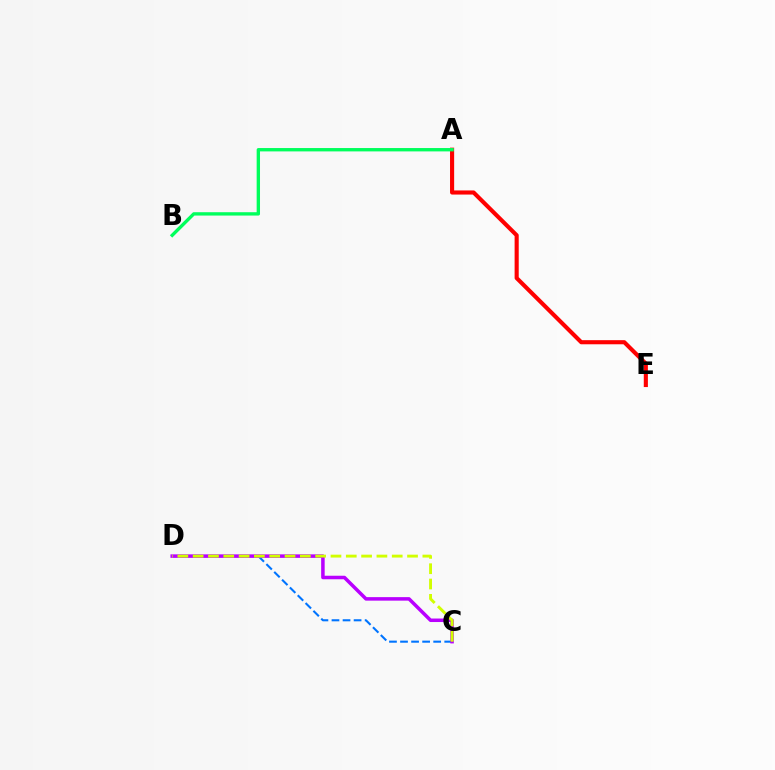{('C', 'D'): [{'color': '#0074ff', 'line_style': 'dashed', 'thickness': 1.5}, {'color': '#b900ff', 'line_style': 'solid', 'thickness': 2.53}, {'color': '#d1ff00', 'line_style': 'dashed', 'thickness': 2.08}], ('A', 'E'): [{'color': '#ff0000', 'line_style': 'solid', 'thickness': 2.96}], ('A', 'B'): [{'color': '#00ff5c', 'line_style': 'solid', 'thickness': 2.41}]}